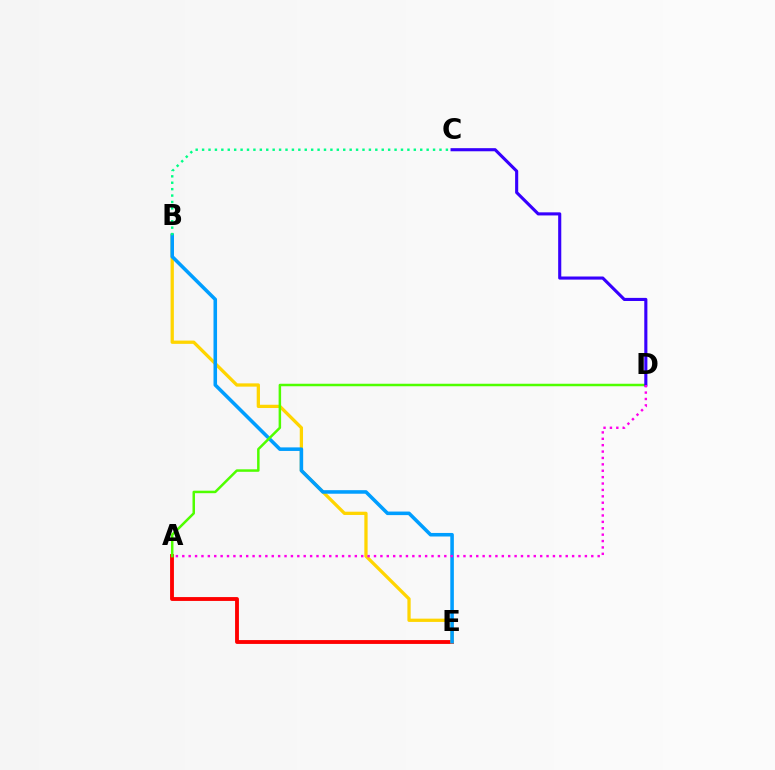{('A', 'E'): [{'color': '#ff0000', 'line_style': 'solid', 'thickness': 2.77}], ('B', 'E'): [{'color': '#ffd500', 'line_style': 'solid', 'thickness': 2.36}, {'color': '#009eff', 'line_style': 'solid', 'thickness': 2.56}], ('A', 'D'): [{'color': '#4fff00', 'line_style': 'solid', 'thickness': 1.8}, {'color': '#ff00ed', 'line_style': 'dotted', 'thickness': 1.74}], ('C', 'D'): [{'color': '#3700ff', 'line_style': 'solid', 'thickness': 2.24}], ('B', 'C'): [{'color': '#00ff86', 'line_style': 'dotted', 'thickness': 1.74}]}